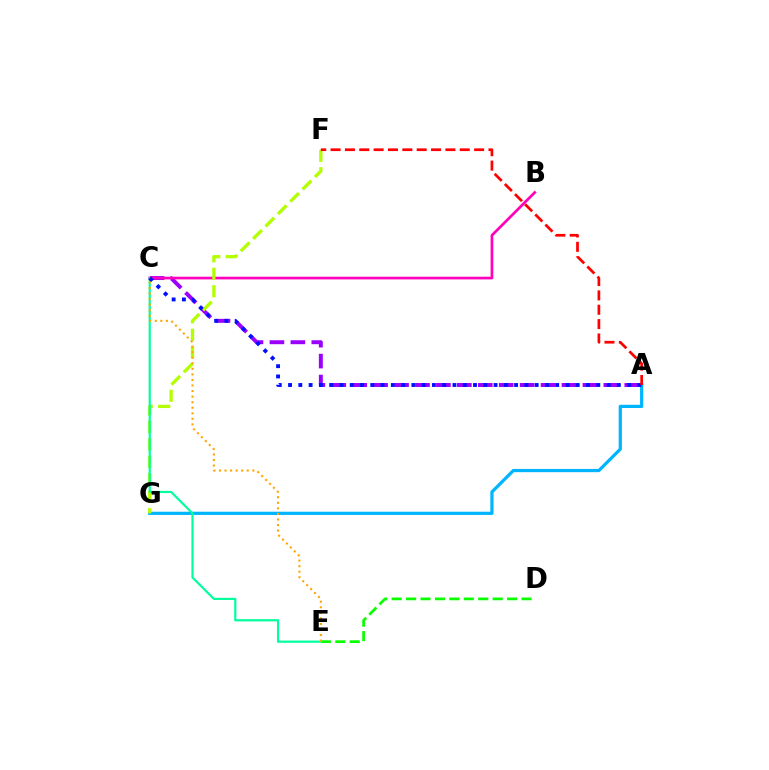{('D', 'E'): [{'color': '#08ff00', 'line_style': 'dashed', 'thickness': 1.96}], ('A', 'C'): [{'color': '#9b00ff', 'line_style': 'dashed', 'thickness': 2.84}, {'color': '#0010ff', 'line_style': 'dotted', 'thickness': 2.79}], ('B', 'C'): [{'color': '#ff00bd', 'line_style': 'solid', 'thickness': 1.94}], ('A', 'G'): [{'color': '#00b5ff', 'line_style': 'solid', 'thickness': 2.32}], ('F', 'G'): [{'color': '#b3ff00', 'line_style': 'dashed', 'thickness': 2.37}], ('C', 'E'): [{'color': '#00ff9d', 'line_style': 'solid', 'thickness': 1.58}, {'color': '#ffa500', 'line_style': 'dotted', 'thickness': 1.51}], ('A', 'F'): [{'color': '#ff0000', 'line_style': 'dashed', 'thickness': 1.95}]}